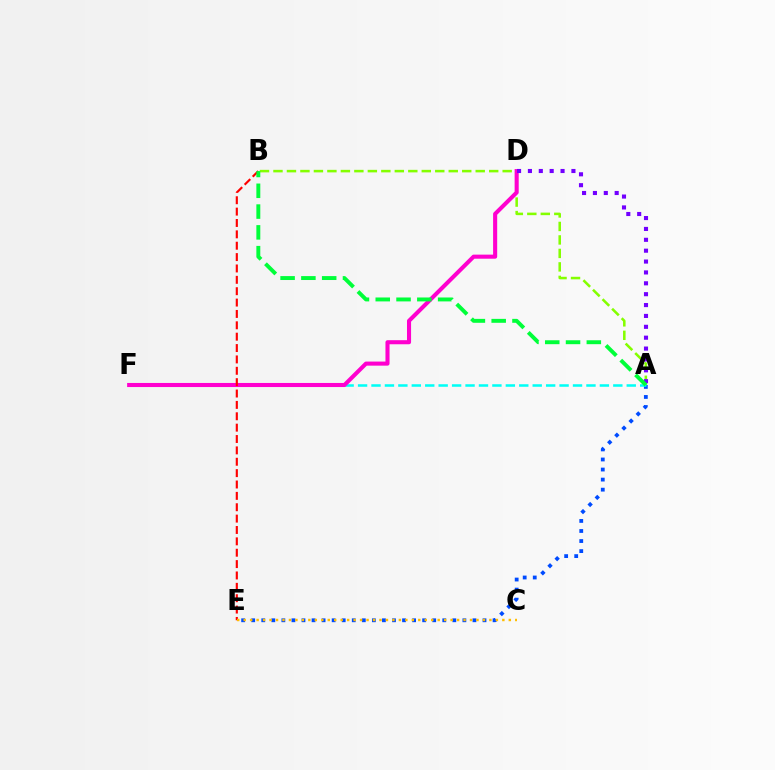{('A', 'B'): [{'color': '#84ff00', 'line_style': 'dashed', 'thickness': 1.83}, {'color': '#00ff39', 'line_style': 'dashed', 'thickness': 2.82}], ('A', 'E'): [{'color': '#004bff', 'line_style': 'dotted', 'thickness': 2.73}], ('A', 'F'): [{'color': '#00fff6', 'line_style': 'dashed', 'thickness': 1.83}], ('D', 'F'): [{'color': '#ff00cf', 'line_style': 'solid', 'thickness': 2.94}], ('B', 'E'): [{'color': '#ff0000', 'line_style': 'dashed', 'thickness': 1.54}], ('A', 'D'): [{'color': '#7200ff', 'line_style': 'dotted', 'thickness': 2.95}], ('C', 'E'): [{'color': '#ffbd00', 'line_style': 'dotted', 'thickness': 1.76}]}